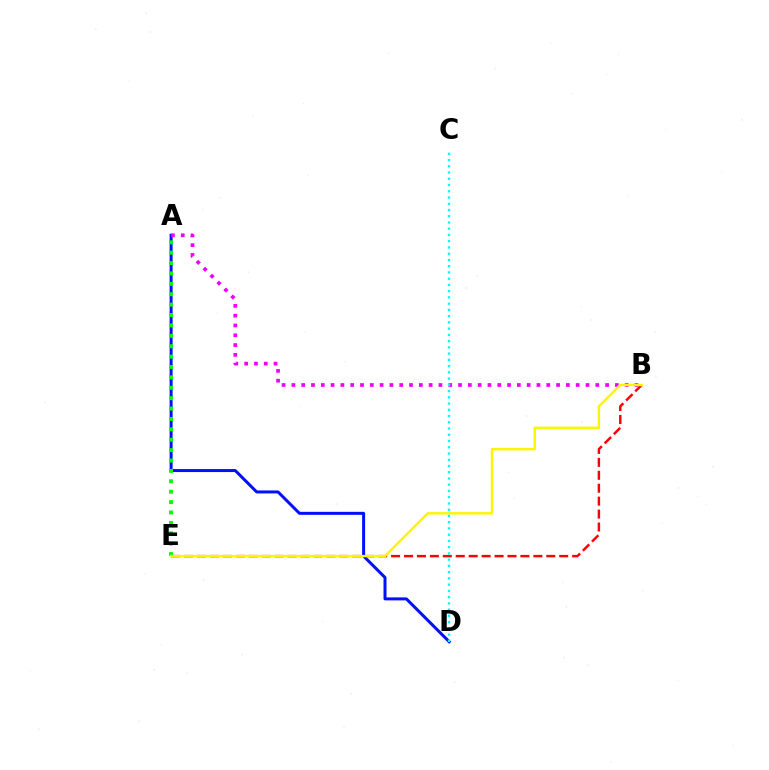{('A', 'D'): [{'color': '#0010ff', 'line_style': 'solid', 'thickness': 2.16}], ('A', 'B'): [{'color': '#ee00ff', 'line_style': 'dotted', 'thickness': 2.66}], ('B', 'E'): [{'color': '#ff0000', 'line_style': 'dashed', 'thickness': 1.76}, {'color': '#fcf500', 'line_style': 'solid', 'thickness': 1.73}], ('A', 'E'): [{'color': '#08ff00', 'line_style': 'dotted', 'thickness': 2.82}], ('C', 'D'): [{'color': '#00fff6', 'line_style': 'dotted', 'thickness': 1.7}]}